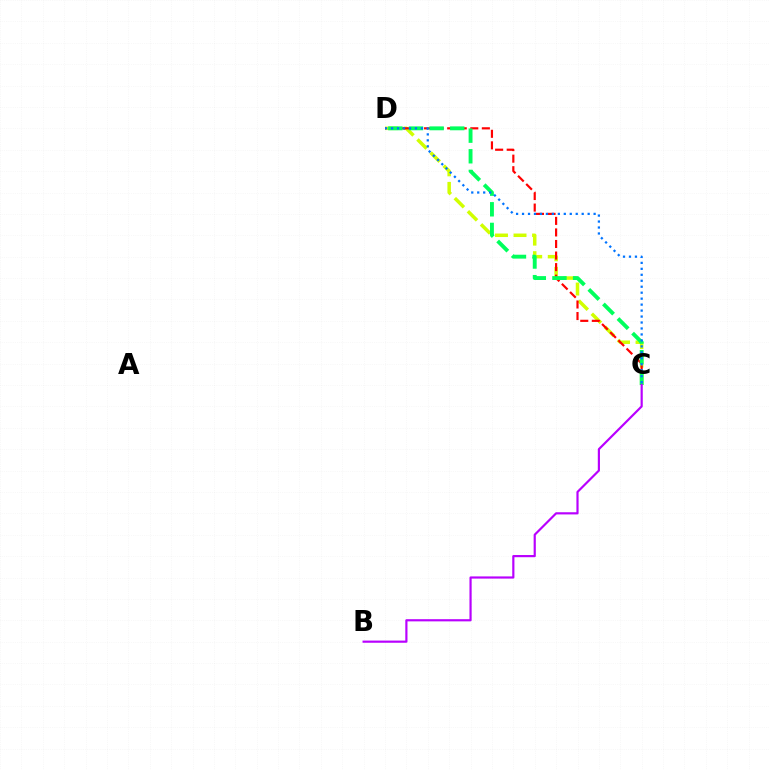{('C', 'D'): [{'color': '#d1ff00', 'line_style': 'dashed', 'thickness': 2.52}, {'color': '#ff0000', 'line_style': 'dashed', 'thickness': 1.57}, {'color': '#00ff5c', 'line_style': 'dashed', 'thickness': 2.8}, {'color': '#0074ff', 'line_style': 'dotted', 'thickness': 1.62}], ('B', 'C'): [{'color': '#b900ff', 'line_style': 'solid', 'thickness': 1.57}]}